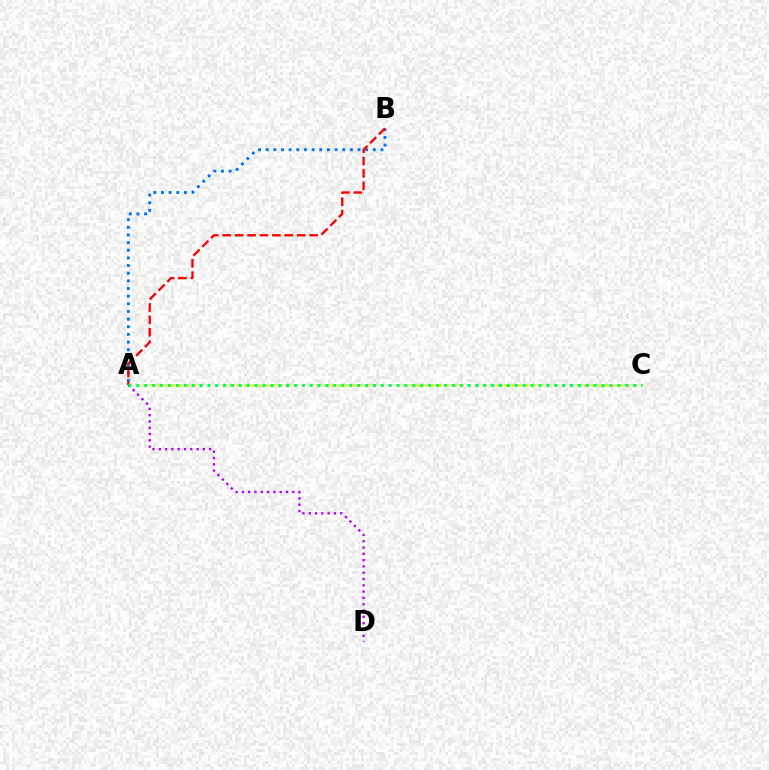{('A', 'C'): [{'color': '#d1ff00', 'line_style': 'dotted', 'thickness': 1.96}, {'color': '#00ff5c', 'line_style': 'dotted', 'thickness': 2.14}], ('A', 'B'): [{'color': '#0074ff', 'line_style': 'dotted', 'thickness': 2.08}, {'color': '#ff0000', 'line_style': 'dashed', 'thickness': 1.69}], ('A', 'D'): [{'color': '#b900ff', 'line_style': 'dotted', 'thickness': 1.71}]}